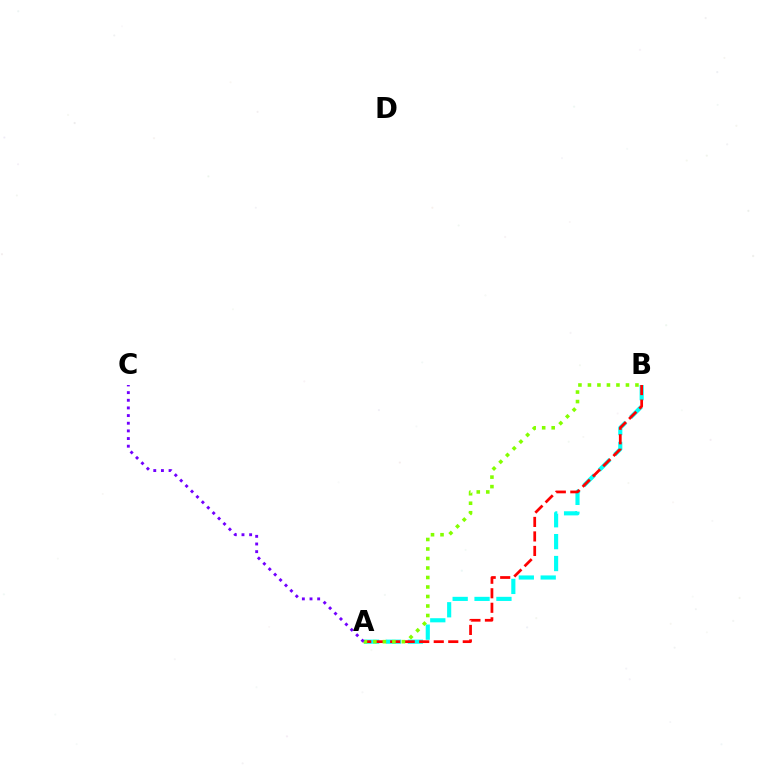{('A', 'B'): [{'color': '#00fff6', 'line_style': 'dashed', 'thickness': 2.97}, {'color': '#ff0000', 'line_style': 'dashed', 'thickness': 1.97}, {'color': '#84ff00', 'line_style': 'dotted', 'thickness': 2.58}], ('A', 'C'): [{'color': '#7200ff', 'line_style': 'dotted', 'thickness': 2.08}]}